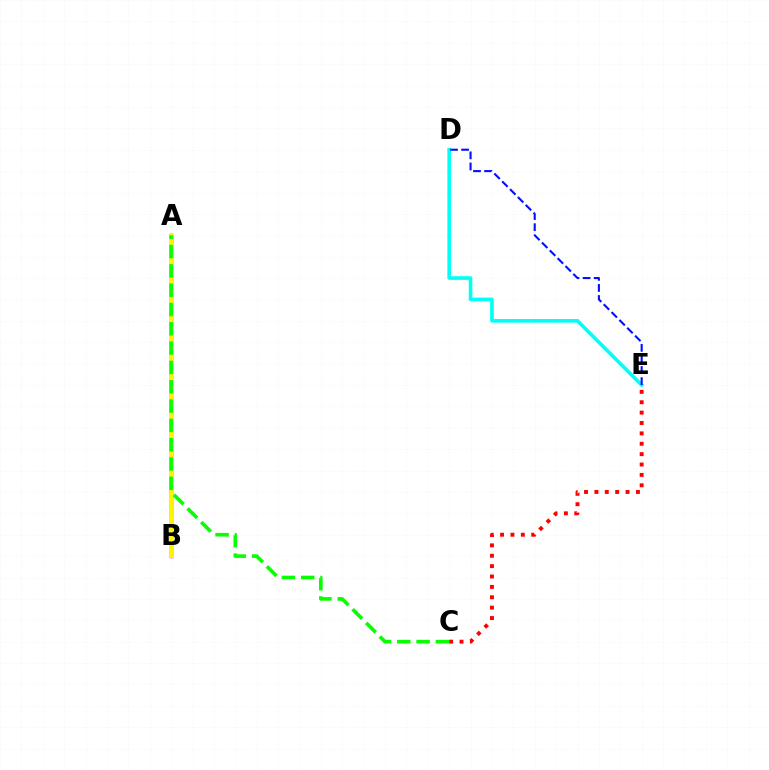{('D', 'E'): [{'color': '#00fff6', 'line_style': 'solid', 'thickness': 2.6}, {'color': '#0010ff', 'line_style': 'dashed', 'thickness': 1.51}], ('C', 'E'): [{'color': '#ff0000', 'line_style': 'dotted', 'thickness': 2.82}], ('A', 'B'): [{'color': '#ee00ff', 'line_style': 'solid', 'thickness': 2.51}, {'color': '#fcf500', 'line_style': 'solid', 'thickness': 2.18}], ('A', 'C'): [{'color': '#08ff00', 'line_style': 'dashed', 'thickness': 2.62}]}